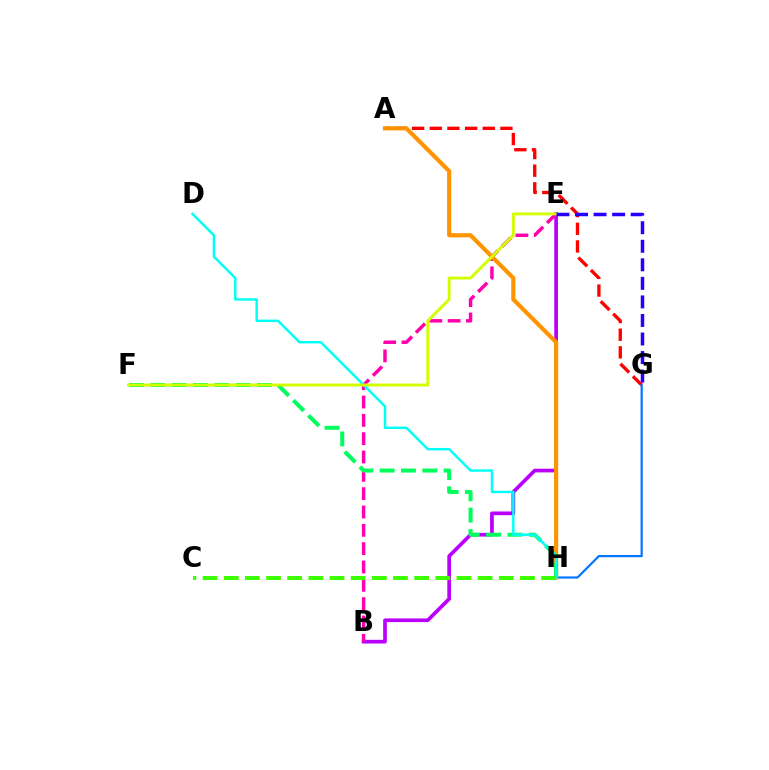{('B', 'E'): [{'color': '#b900ff', 'line_style': 'solid', 'thickness': 2.66}, {'color': '#ff00ac', 'line_style': 'dashed', 'thickness': 2.49}], ('A', 'G'): [{'color': '#ff0000', 'line_style': 'dashed', 'thickness': 2.4}], ('G', 'H'): [{'color': '#0074ff', 'line_style': 'solid', 'thickness': 1.57}], ('A', 'H'): [{'color': '#ff9400', 'line_style': 'solid', 'thickness': 3.0}], ('F', 'H'): [{'color': '#00ff5c', 'line_style': 'dashed', 'thickness': 2.9}], ('D', 'H'): [{'color': '#00fff6', 'line_style': 'solid', 'thickness': 1.76}], ('E', 'F'): [{'color': '#d1ff00', 'line_style': 'solid', 'thickness': 2.09}], ('C', 'H'): [{'color': '#3dff00', 'line_style': 'dashed', 'thickness': 2.87}], ('E', 'G'): [{'color': '#2500ff', 'line_style': 'dashed', 'thickness': 2.52}]}